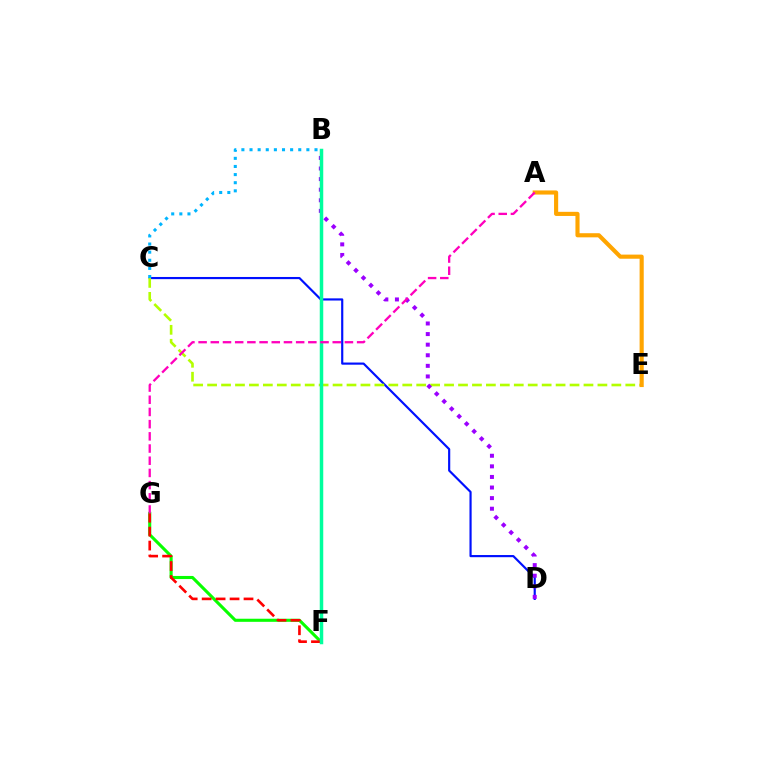{('C', 'D'): [{'color': '#0010ff', 'line_style': 'solid', 'thickness': 1.56}], ('C', 'E'): [{'color': '#b3ff00', 'line_style': 'dashed', 'thickness': 1.89}], ('B', 'C'): [{'color': '#00b5ff', 'line_style': 'dotted', 'thickness': 2.21}], ('F', 'G'): [{'color': '#08ff00', 'line_style': 'solid', 'thickness': 2.23}, {'color': '#ff0000', 'line_style': 'dashed', 'thickness': 1.9}], ('A', 'E'): [{'color': '#ffa500', 'line_style': 'solid', 'thickness': 2.97}], ('B', 'D'): [{'color': '#9b00ff', 'line_style': 'dotted', 'thickness': 2.88}], ('B', 'F'): [{'color': '#00ff9d', 'line_style': 'solid', 'thickness': 2.51}], ('A', 'G'): [{'color': '#ff00bd', 'line_style': 'dashed', 'thickness': 1.66}]}